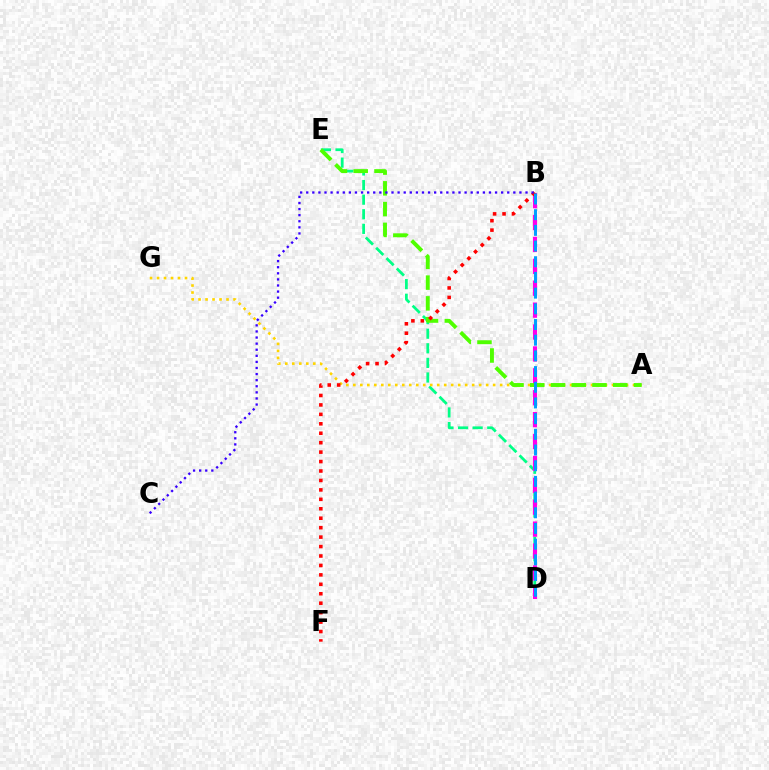{('D', 'E'): [{'color': '#00ff86', 'line_style': 'dashed', 'thickness': 1.98}], ('B', 'D'): [{'color': '#ff00ed', 'line_style': 'dashed', 'thickness': 2.97}, {'color': '#009eff', 'line_style': 'dashed', 'thickness': 2.13}], ('A', 'G'): [{'color': '#ffd500', 'line_style': 'dotted', 'thickness': 1.9}], ('A', 'E'): [{'color': '#4fff00', 'line_style': 'dashed', 'thickness': 2.82}], ('B', 'F'): [{'color': '#ff0000', 'line_style': 'dotted', 'thickness': 2.57}], ('B', 'C'): [{'color': '#3700ff', 'line_style': 'dotted', 'thickness': 1.65}]}